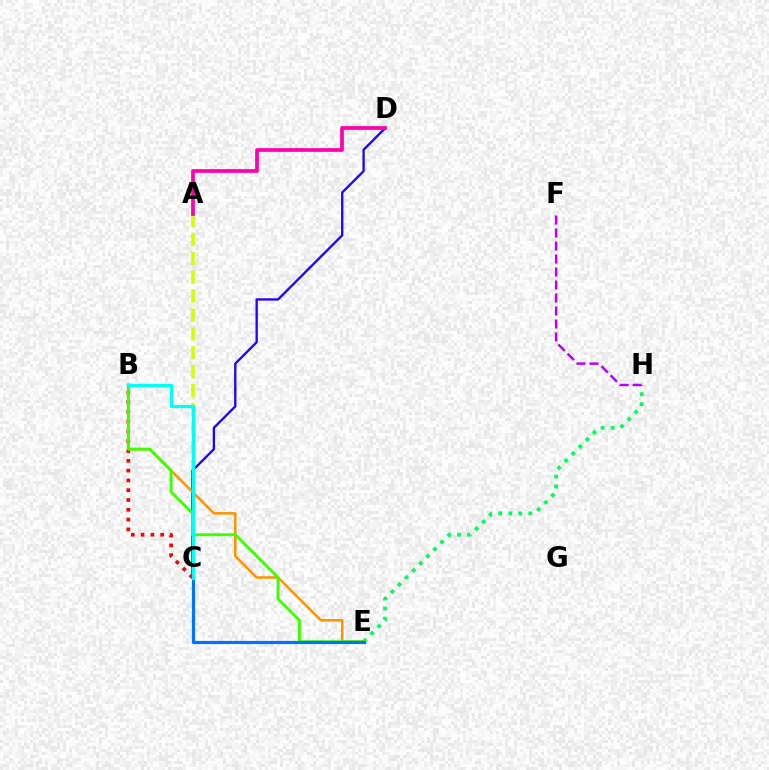{('A', 'C'): [{'color': '#d1ff00', 'line_style': 'dashed', 'thickness': 2.57}], ('C', 'D'): [{'color': '#2500ff', 'line_style': 'solid', 'thickness': 1.67}], ('E', 'H'): [{'color': '#00ff5c', 'line_style': 'dotted', 'thickness': 2.72}], ('B', 'C'): [{'color': '#ff0000', 'line_style': 'dotted', 'thickness': 2.66}, {'color': '#00fff6', 'line_style': 'solid', 'thickness': 2.32}], ('A', 'D'): [{'color': '#ff00ac', 'line_style': 'solid', 'thickness': 2.67}], ('B', 'E'): [{'color': '#ff9400', 'line_style': 'solid', 'thickness': 1.81}, {'color': '#3dff00', 'line_style': 'solid', 'thickness': 2.07}], ('C', 'E'): [{'color': '#0074ff', 'line_style': 'solid', 'thickness': 2.29}], ('F', 'H'): [{'color': '#b900ff', 'line_style': 'dashed', 'thickness': 1.77}]}